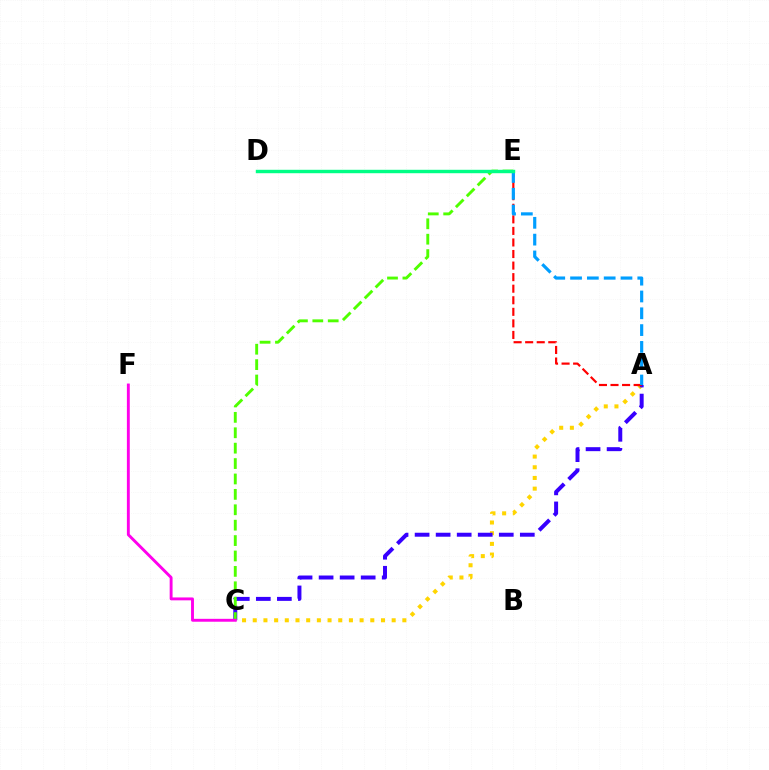{('A', 'C'): [{'color': '#ffd500', 'line_style': 'dotted', 'thickness': 2.9}, {'color': '#3700ff', 'line_style': 'dashed', 'thickness': 2.86}], ('A', 'E'): [{'color': '#ff0000', 'line_style': 'dashed', 'thickness': 1.57}, {'color': '#009eff', 'line_style': 'dashed', 'thickness': 2.28}], ('C', 'E'): [{'color': '#4fff00', 'line_style': 'dashed', 'thickness': 2.09}], ('D', 'E'): [{'color': '#00ff86', 'line_style': 'solid', 'thickness': 2.46}], ('C', 'F'): [{'color': '#ff00ed', 'line_style': 'solid', 'thickness': 2.09}]}